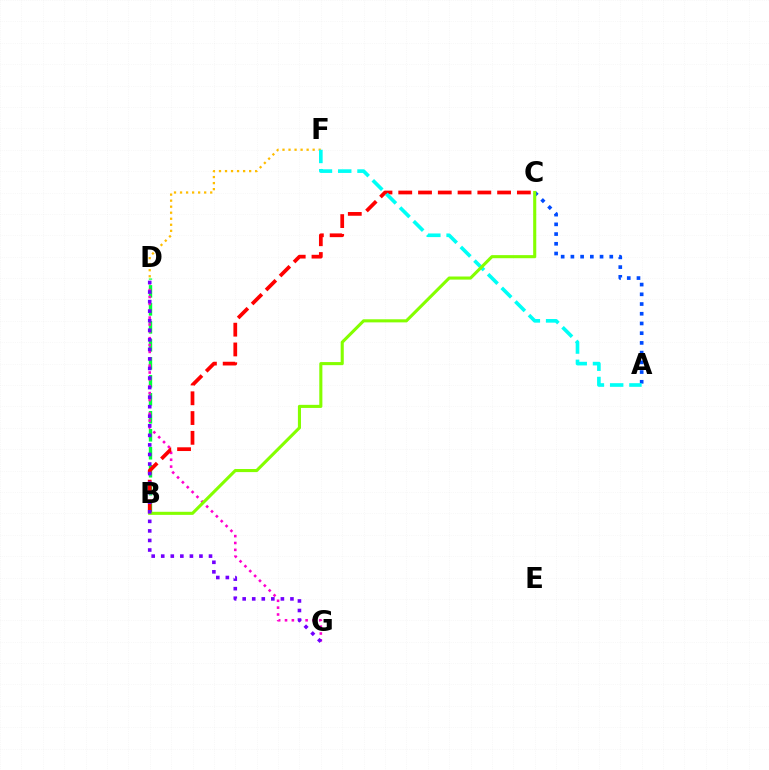{('B', 'D'): [{'color': '#00ff39', 'line_style': 'dashed', 'thickness': 2.44}], ('D', 'F'): [{'color': '#ffbd00', 'line_style': 'dotted', 'thickness': 1.64}], ('D', 'G'): [{'color': '#ff00cf', 'line_style': 'dotted', 'thickness': 1.86}, {'color': '#7200ff', 'line_style': 'dotted', 'thickness': 2.6}], ('A', 'C'): [{'color': '#004bff', 'line_style': 'dotted', 'thickness': 2.64}], ('B', 'C'): [{'color': '#ff0000', 'line_style': 'dashed', 'thickness': 2.69}, {'color': '#84ff00', 'line_style': 'solid', 'thickness': 2.23}], ('A', 'F'): [{'color': '#00fff6', 'line_style': 'dashed', 'thickness': 2.62}]}